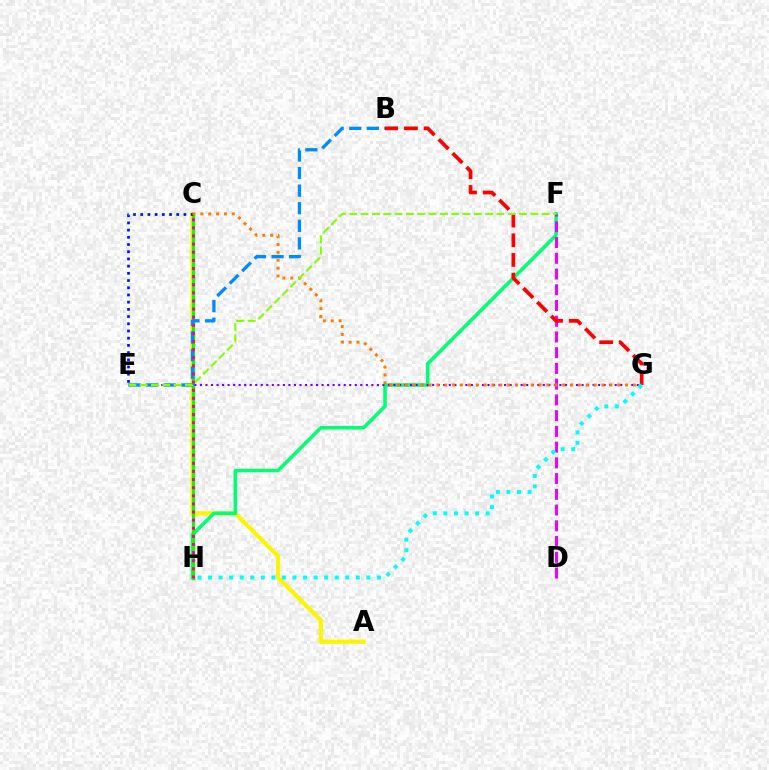{('A', 'C'): [{'color': '#fcf500', 'line_style': 'solid', 'thickness': 3.0}], ('F', 'H'): [{'color': '#00ff74', 'line_style': 'solid', 'thickness': 2.56}], ('C', 'H'): [{'color': '#08ff00', 'line_style': 'solid', 'thickness': 2.38}, {'color': '#ff0094', 'line_style': 'dotted', 'thickness': 2.21}], ('D', 'F'): [{'color': '#ee00ff', 'line_style': 'dashed', 'thickness': 2.14}], ('E', 'G'): [{'color': '#7200ff', 'line_style': 'dotted', 'thickness': 1.5}], ('B', 'G'): [{'color': '#ff0000', 'line_style': 'dashed', 'thickness': 2.67}], ('C', 'E'): [{'color': '#0010ff', 'line_style': 'dotted', 'thickness': 1.96}], ('B', 'E'): [{'color': '#008cff', 'line_style': 'dashed', 'thickness': 2.39}], ('C', 'G'): [{'color': '#ff7c00', 'line_style': 'dotted', 'thickness': 2.14}], ('G', 'H'): [{'color': '#00fff6', 'line_style': 'dotted', 'thickness': 2.87}], ('E', 'F'): [{'color': '#84ff00', 'line_style': 'dashed', 'thickness': 1.54}]}